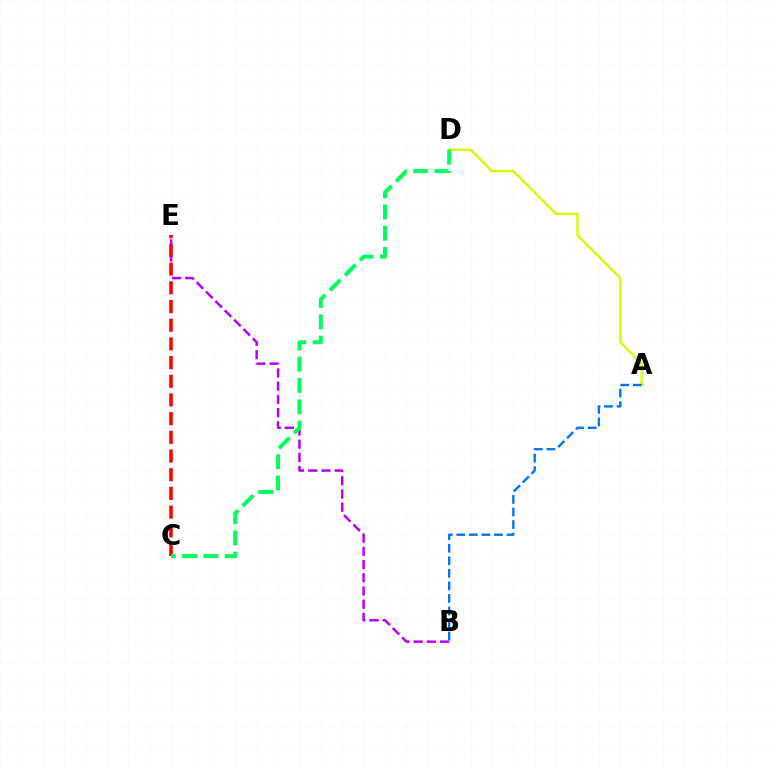{('A', 'D'): [{'color': '#d1ff00', 'line_style': 'solid', 'thickness': 1.7}], ('B', 'E'): [{'color': '#b900ff', 'line_style': 'dashed', 'thickness': 1.8}], ('A', 'B'): [{'color': '#0074ff', 'line_style': 'dashed', 'thickness': 1.7}], ('C', 'E'): [{'color': '#ff0000', 'line_style': 'dashed', 'thickness': 2.54}], ('C', 'D'): [{'color': '#00ff5c', 'line_style': 'dashed', 'thickness': 2.89}]}